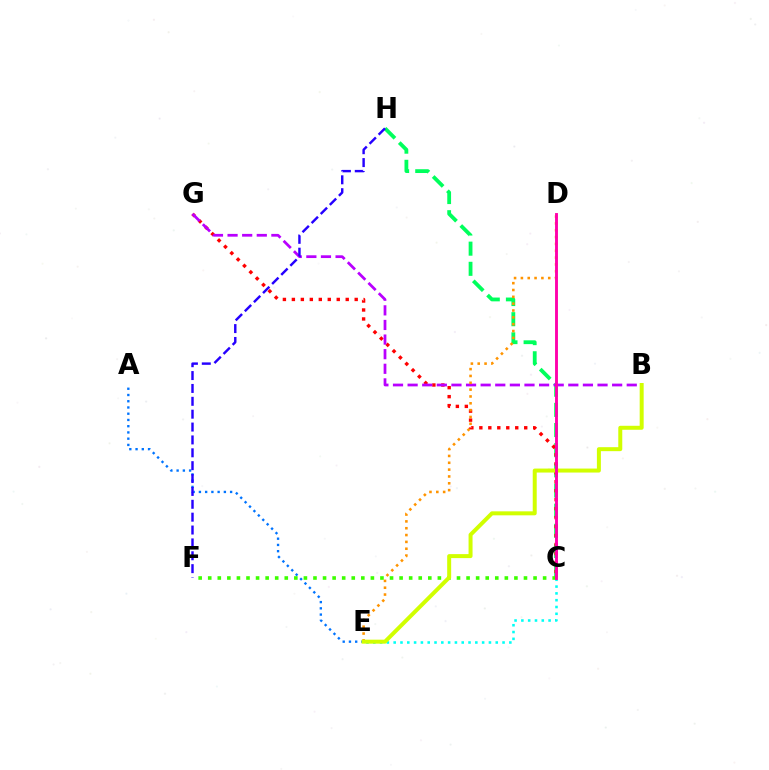{('C', 'H'): [{'color': '#00ff5c', 'line_style': 'dashed', 'thickness': 2.74}], ('C', 'G'): [{'color': '#ff0000', 'line_style': 'dotted', 'thickness': 2.44}], ('C', 'E'): [{'color': '#00fff6', 'line_style': 'dotted', 'thickness': 1.85}], ('A', 'E'): [{'color': '#0074ff', 'line_style': 'dotted', 'thickness': 1.7}], ('B', 'G'): [{'color': '#b900ff', 'line_style': 'dashed', 'thickness': 1.98}], ('F', 'H'): [{'color': '#2500ff', 'line_style': 'dashed', 'thickness': 1.75}], ('D', 'E'): [{'color': '#ff9400', 'line_style': 'dotted', 'thickness': 1.86}], ('C', 'F'): [{'color': '#3dff00', 'line_style': 'dotted', 'thickness': 2.6}], ('B', 'E'): [{'color': '#d1ff00', 'line_style': 'solid', 'thickness': 2.87}], ('C', 'D'): [{'color': '#ff00ac', 'line_style': 'solid', 'thickness': 2.07}]}